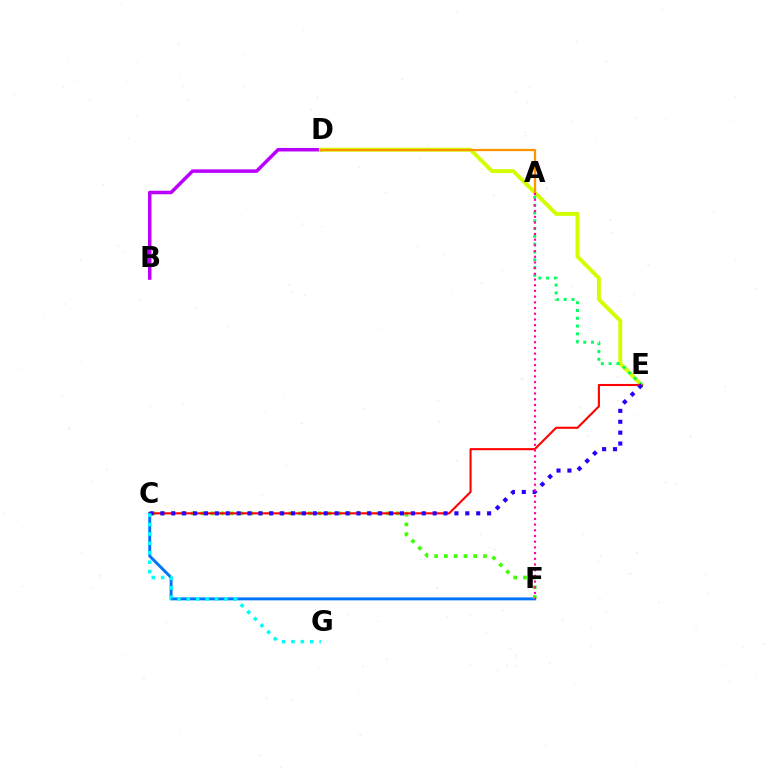{('B', 'D'): [{'color': '#b900ff', 'line_style': 'solid', 'thickness': 2.52}], ('D', 'E'): [{'color': '#d1ff00', 'line_style': 'solid', 'thickness': 2.82}], ('C', 'F'): [{'color': '#0074ff', 'line_style': 'solid', 'thickness': 2.1}, {'color': '#3dff00', 'line_style': 'dotted', 'thickness': 2.66}], ('C', 'E'): [{'color': '#ff0000', 'line_style': 'solid', 'thickness': 1.51}, {'color': '#2500ff', 'line_style': 'dotted', 'thickness': 2.96}], ('A', 'E'): [{'color': '#00ff5c', 'line_style': 'dotted', 'thickness': 2.12}], ('A', 'D'): [{'color': '#ff9400', 'line_style': 'solid', 'thickness': 1.61}], ('A', 'F'): [{'color': '#ff00ac', 'line_style': 'dotted', 'thickness': 1.55}], ('C', 'G'): [{'color': '#00fff6', 'line_style': 'dotted', 'thickness': 2.56}]}